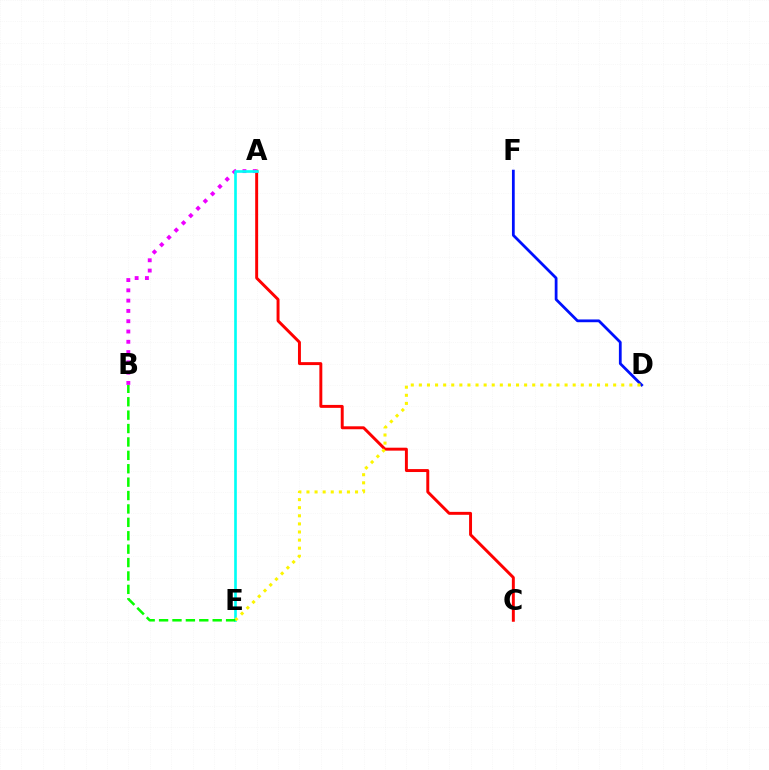{('A', 'C'): [{'color': '#ff0000', 'line_style': 'solid', 'thickness': 2.12}], ('A', 'B'): [{'color': '#ee00ff', 'line_style': 'dotted', 'thickness': 2.8}], ('A', 'E'): [{'color': '#00fff6', 'line_style': 'solid', 'thickness': 1.91}], ('D', 'F'): [{'color': '#0010ff', 'line_style': 'solid', 'thickness': 1.99}], ('D', 'E'): [{'color': '#fcf500', 'line_style': 'dotted', 'thickness': 2.2}], ('B', 'E'): [{'color': '#08ff00', 'line_style': 'dashed', 'thickness': 1.82}]}